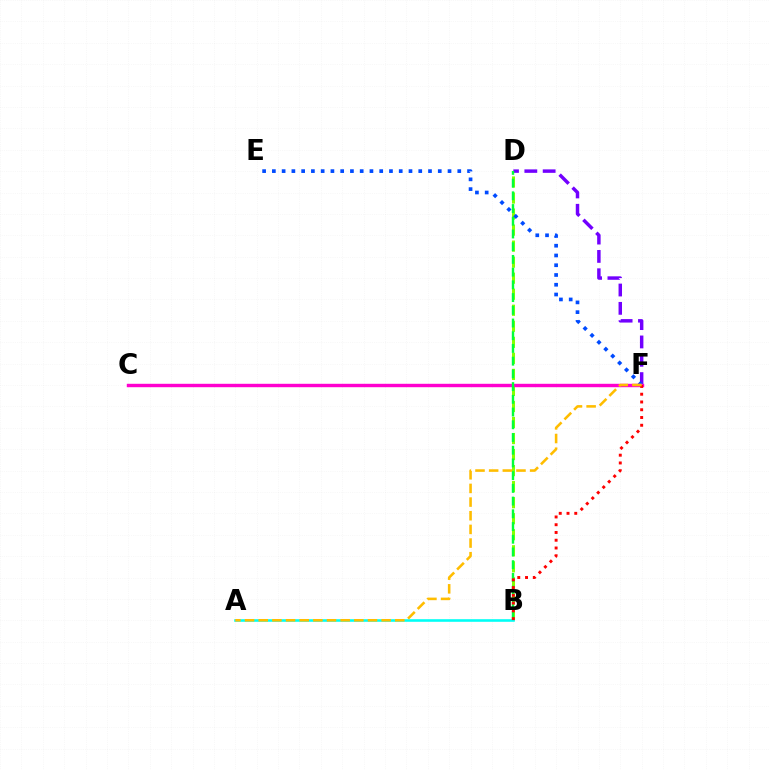{('B', 'D'): [{'color': '#84ff00', 'line_style': 'dashed', 'thickness': 2.18}, {'color': '#00ff39', 'line_style': 'dashed', 'thickness': 1.73}], ('D', 'F'): [{'color': '#7200ff', 'line_style': 'dashed', 'thickness': 2.49}], ('E', 'F'): [{'color': '#004bff', 'line_style': 'dotted', 'thickness': 2.65}], ('C', 'F'): [{'color': '#ff00cf', 'line_style': 'solid', 'thickness': 2.46}], ('A', 'B'): [{'color': '#00fff6', 'line_style': 'solid', 'thickness': 1.87}], ('B', 'F'): [{'color': '#ff0000', 'line_style': 'dotted', 'thickness': 2.11}], ('A', 'F'): [{'color': '#ffbd00', 'line_style': 'dashed', 'thickness': 1.86}]}